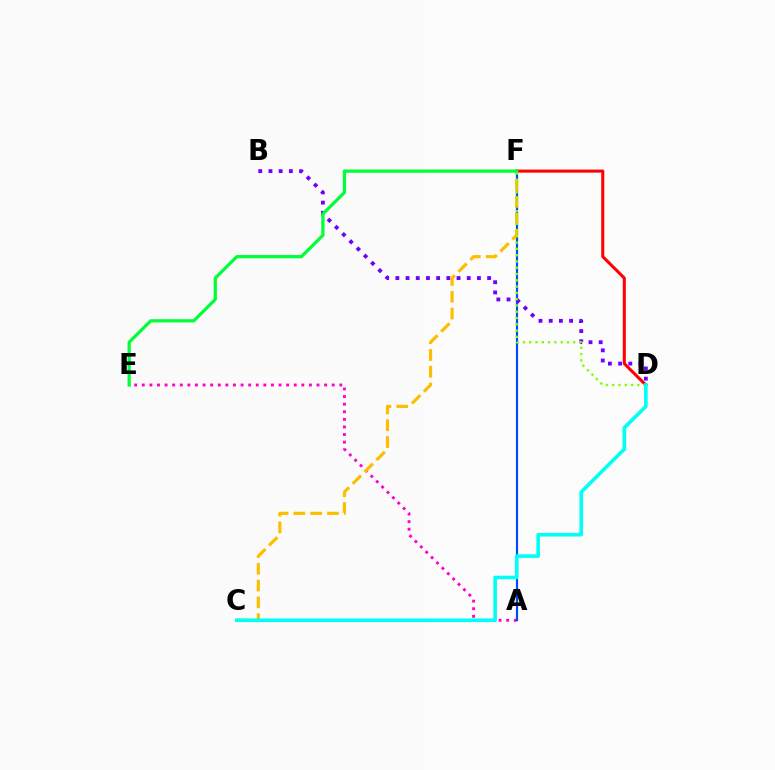{('A', 'E'): [{'color': '#ff00cf', 'line_style': 'dotted', 'thickness': 2.06}], ('A', 'F'): [{'color': '#004bff', 'line_style': 'solid', 'thickness': 1.57}], ('B', 'D'): [{'color': '#7200ff', 'line_style': 'dotted', 'thickness': 2.77}], ('D', 'F'): [{'color': '#ff0000', 'line_style': 'solid', 'thickness': 2.19}, {'color': '#84ff00', 'line_style': 'dotted', 'thickness': 1.71}], ('C', 'F'): [{'color': '#ffbd00', 'line_style': 'dashed', 'thickness': 2.28}], ('E', 'F'): [{'color': '#00ff39', 'line_style': 'solid', 'thickness': 2.32}], ('C', 'D'): [{'color': '#00fff6', 'line_style': 'solid', 'thickness': 2.61}]}